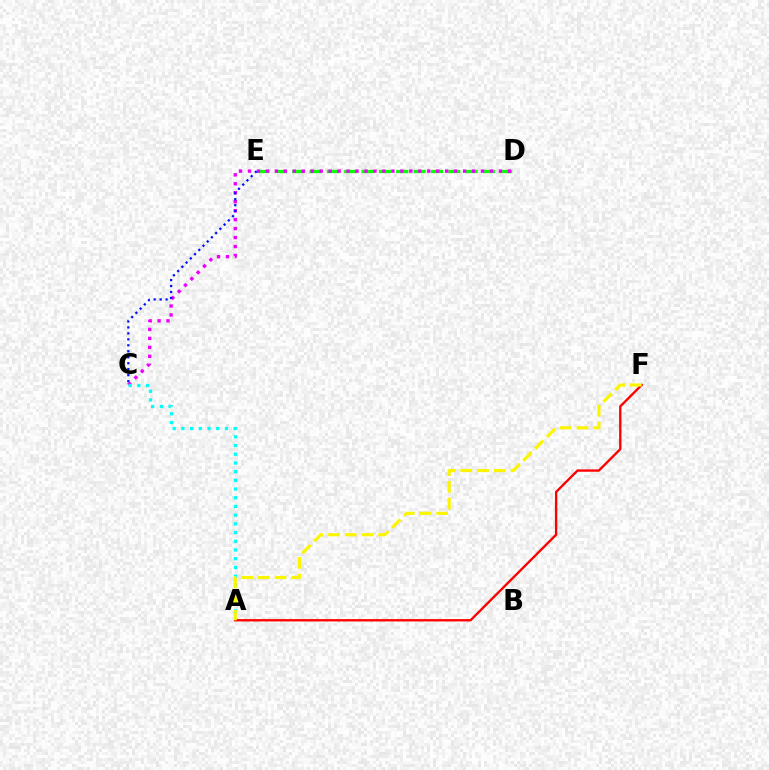{('D', 'E'): [{'color': '#08ff00', 'line_style': 'dashed', 'thickness': 2.36}], ('C', 'D'): [{'color': '#ee00ff', 'line_style': 'dotted', 'thickness': 2.44}], ('C', 'E'): [{'color': '#0010ff', 'line_style': 'dotted', 'thickness': 1.62}], ('A', 'C'): [{'color': '#00fff6', 'line_style': 'dotted', 'thickness': 2.36}], ('A', 'F'): [{'color': '#ff0000', 'line_style': 'solid', 'thickness': 1.68}, {'color': '#fcf500', 'line_style': 'dashed', 'thickness': 2.27}]}